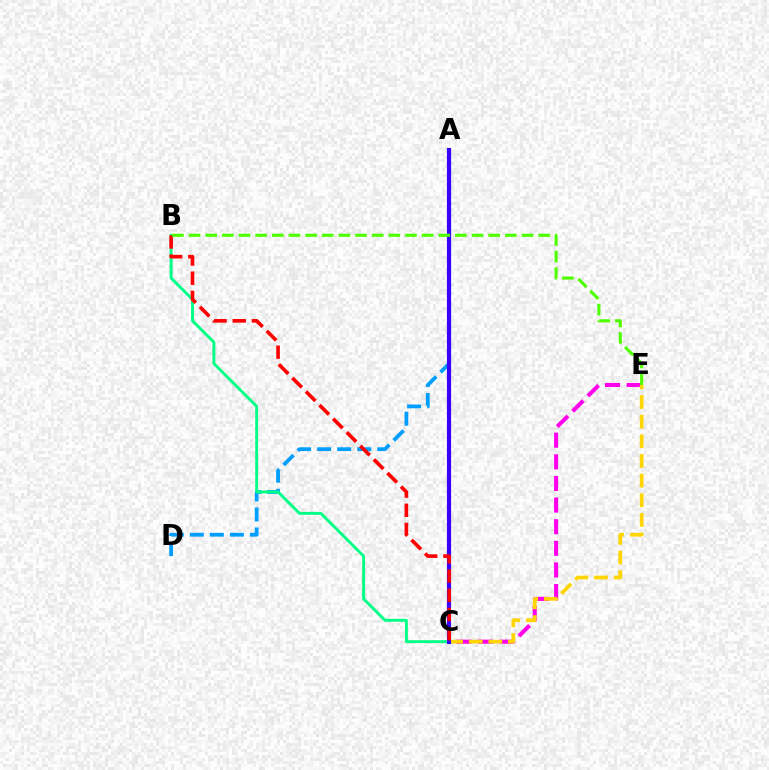{('A', 'D'): [{'color': '#009eff', 'line_style': 'dashed', 'thickness': 2.72}], ('C', 'E'): [{'color': '#ff00ed', 'line_style': 'dashed', 'thickness': 2.94}, {'color': '#ffd500', 'line_style': 'dashed', 'thickness': 2.67}], ('B', 'C'): [{'color': '#00ff86', 'line_style': 'solid', 'thickness': 2.1}, {'color': '#ff0000', 'line_style': 'dashed', 'thickness': 2.61}], ('A', 'C'): [{'color': '#3700ff', 'line_style': 'solid', 'thickness': 2.99}], ('B', 'E'): [{'color': '#4fff00', 'line_style': 'dashed', 'thickness': 2.26}]}